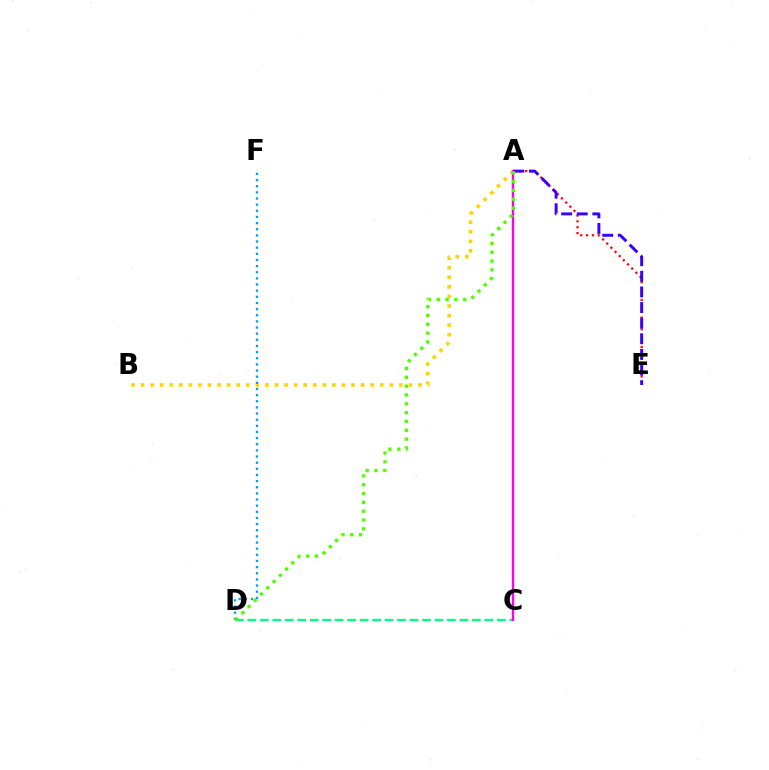{('C', 'D'): [{'color': '#00ff86', 'line_style': 'dashed', 'thickness': 1.69}], ('A', 'B'): [{'color': '#ffd500', 'line_style': 'dotted', 'thickness': 2.6}], ('A', 'C'): [{'color': '#ff00ed', 'line_style': 'solid', 'thickness': 1.69}], ('A', 'E'): [{'color': '#ff0000', 'line_style': 'dotted', 'thickness': 1.6}, {'color': '#3700ff', 'line_style': 'dashed', 'thickness': 2.12}], ('D', 'F'): [{'color': '#009eff', 'line_style': 'dotted', 'thickness': 1.67}], ('A', 'D'): [{'color': '#4fff00', 'line_style': 'dotted', 'thickness': 2.4}]}